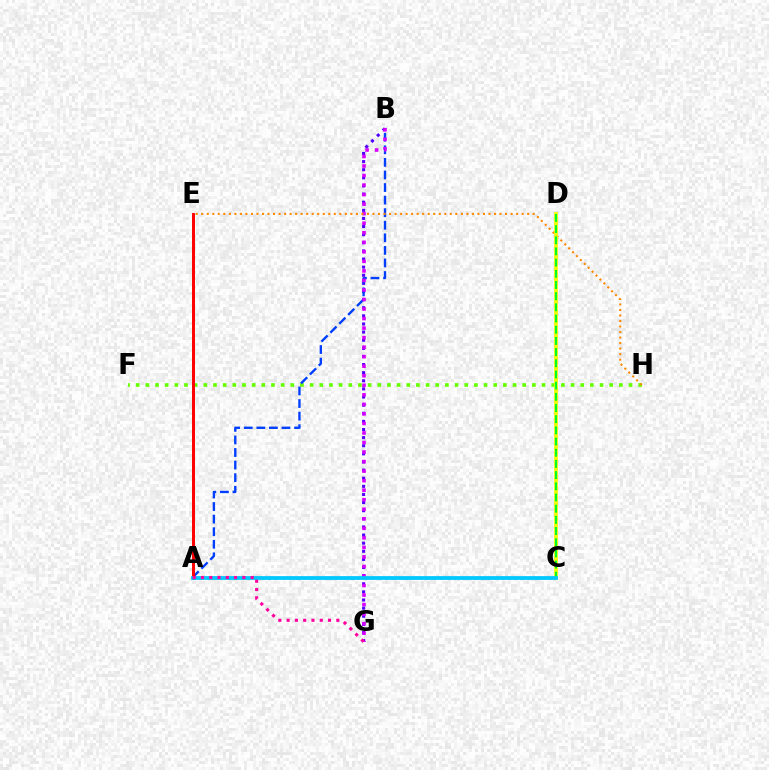{('F', 'H'): [{'color': '#66ff00', 'line_style': 'dotted', 'thickness': 2.63}], ('A', 'C'): [{'color': '#00ffaf', 'line_style': 'dotted', 'thickness': 1.86}, {'color': '#00c7ff', 'line_style': 'solid', 'thickness': 2.71}], ('B', 'G'): [{'color': '#4f00ff', 'line_style': 'dotted', 'thickness': 2.21}, {'color': '#d600ff', 'line_style': 'dotted', 'thickness': 2.59}], ('A', 'B'): [{'color': '#003fff', 'line_style': 'dashed', 'thickness': 1.71}], ('A', 'E'): [{'color': '#ff0000', 'line_style': 'solid', 'thickness': 2.14}], ('E', 'H'): [{'color': '#ff8800', 'line_style': 'dotted', 'thickness': 1.5}], ('C', 'D'): [{'color': '#eeff00', 'line_style': 'solid', 'thickness': 2.71}, {'color': '#00ff27', 'line_style': 'dashed', 'thickness': 1.52}], ('A', 'G'): [{'color': '#ff00a0', 'line_style': 'dotted', 'thickness': 2.25}]}